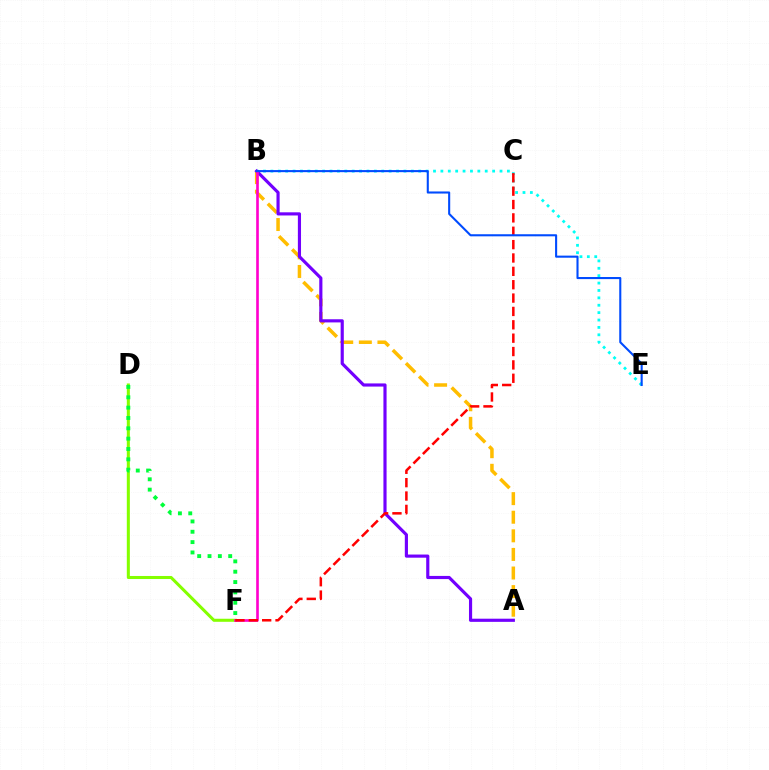{('A', 'B'): [{'color': '#ffbd00', 'line_style': 'dashed', 'thickness': 2.53}, {'color': '#7200ff', 'line_style': 'solid', 'thickness': 2.27}], ('D', 'F'): [{'color': '#84ff00', 'line_style': 'solid', 'thickness': 2.19}, {'color': '#00ff39', 'line_style': 'dotted', 'thickness': 2.81}], ('B', 'E'): [{'color': '#00fff6', 'line_style': 'dotted', 'thickness': 2.01}, {'color': '#004bff', 'line_style': 'solid', 'thickness': 1.5}], ('B', 'F'): [{'color': '#ff00cf', 'line_style': 'solid', 'thickness': 1.9}], ('C', 'F'): [{'color': '#ff0000', 'line_style': 'dashed', 'thickness': 1.82}]}